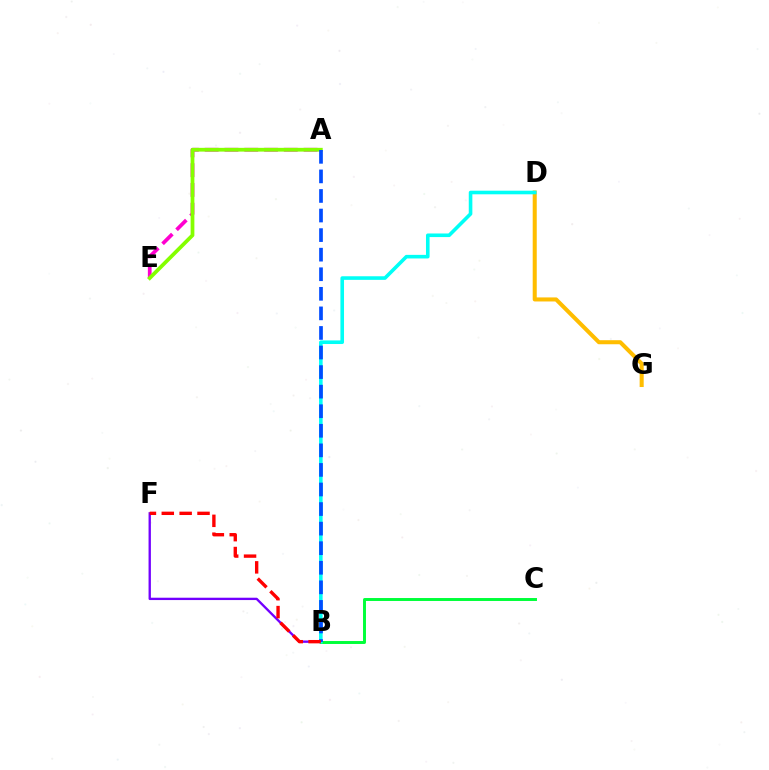{('A', 'E'): [{'color': '#ff00cf', 'line_style': 'dashed', 'thickness': 2.69}, {'color': '#84ff00', 'line_style': 'solid', 'thickness': 2.7}], ('B', 'C'): [{'color': '#00ff39', 'line_style': 'solid', 'thickness': 2.12}], ('B', 'F'): [{'color': '#7200ff', 'line_style': 'solid', 'thickness': 1.69}, {'color': '#ff0000', 'line_style': 'dashed', 'thickness': 2.43}], ('D', 'G'): [{'color': '#ffbd00', 'line_style': 'solid', 'thickness': 2.91}], ('B', 'D'): [{'color': '#00fff6', 'line_style': 'solid', 'thickness': 2.59}], ('A', 'B'): [{'color': '#004bff', 'line_style': 'dashed', 'thickness': 2.66}]}